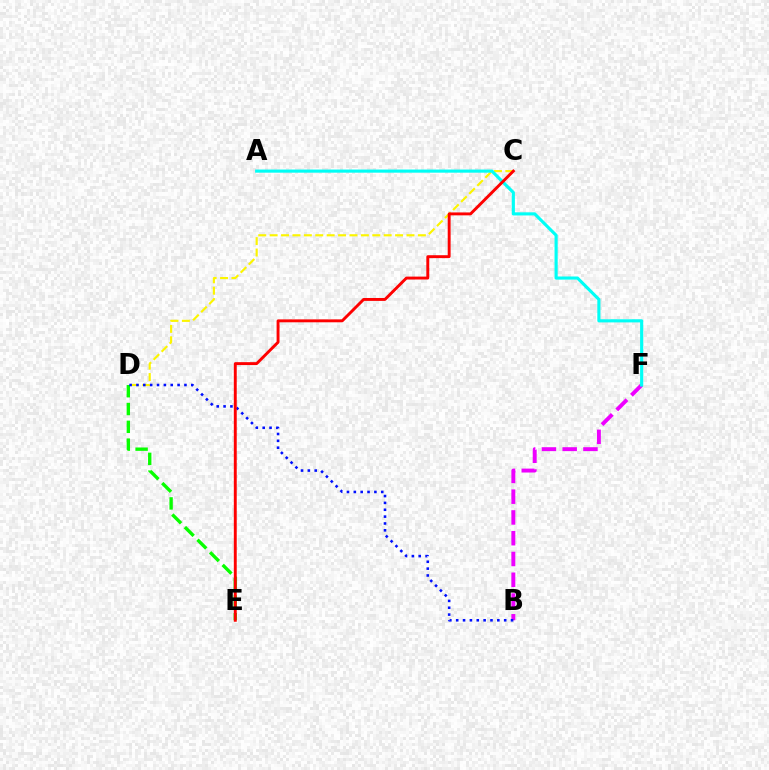{('C', 'D'): [{'color': '#fcf500', 'line_style': 'dashed', 'thickness': 1.55}], ('D', 'E'): [{'color': '#08ff00', 'line_style': 'dashed', 'thickness': 2.42}], ('B', 'F'): [{'color': '#ee00ff', 'line_style': 'dashed', 'thickness': 2.82}], ('A', 'F'): [{'color': '#00fff6', 'line_style': 'solid', 'thickness': 2.25}], ('B', 'D'): [{'color': '#0010ff', 'line_style': 'dotted', 'thickness': 1.86}], ('C', 'E'): [{'color': '#ff0000', 'line_style': 'solid', 'thickness': 2.1}]}